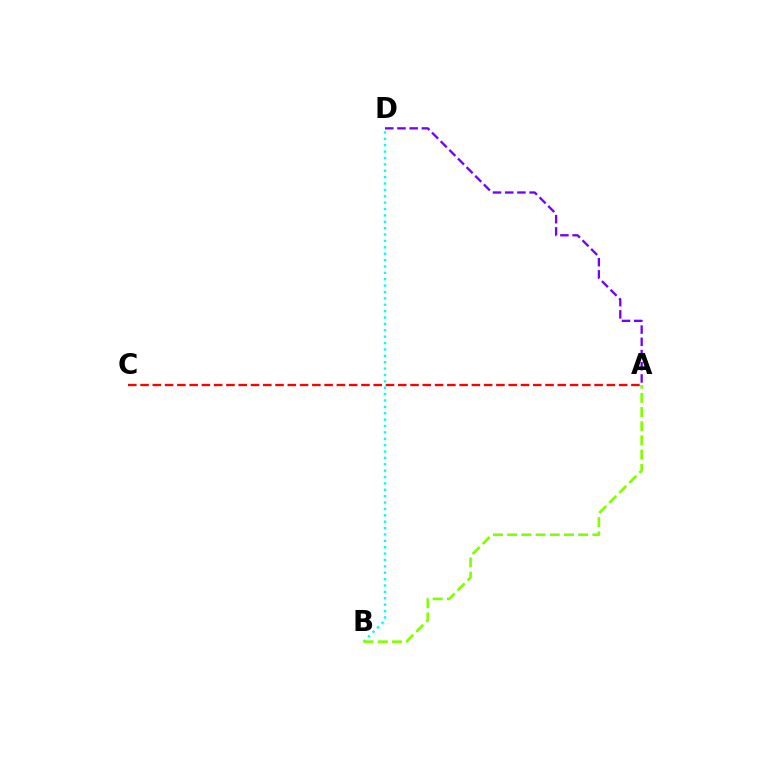{('A', 'D'): [{'color': '#7200ff', 'line_style': 'dashed', 'thickness': 1.66}], ('B', 'D'): [{'color': '#00fff6', 'line_style': 'dotted', 'thickness': 1.73}], ('A', 'C'): [{'color': '#ff0000', 'line_style': 'dashed', 'thickness': 1.67}], ('A', 'B'): [{'color': '#84ff00', 'line_style': 'dashed', 'thickness': 1.93}]}